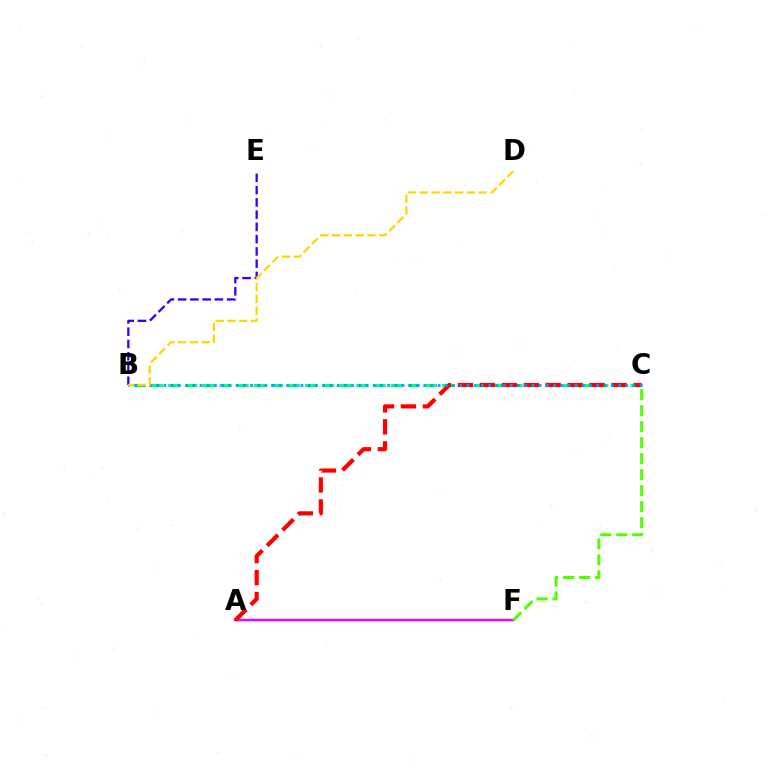{('B', 'E'): [{'color': '#3700ff', 'line_style': 'dashed', 'thickness': 1.66}], ('B', 'C'): [{'color': '#00ff86', 'line_style': 'dashed', 'thickness': 2.33}, {'color': '#009eff', 'line_style': 'dotted', 'thickness': 1.96}], ('A', 'F'): [{'color': '#ff00ed', 'line_style': 'solid', 'thickness': 1.75}], ('A', 'C'): [{'color': '#ff0000', 'line_style': 'dashed', 'thickness': 2.98}], ('C', 'F'): [{'color': '#4fff00', 'line_style': 'dashed', 'thickness': 2.17}], ('B', 'D'): [{'color': '#ffd500', 'line_style': 'dashed', 'thickness': 1.6}]}